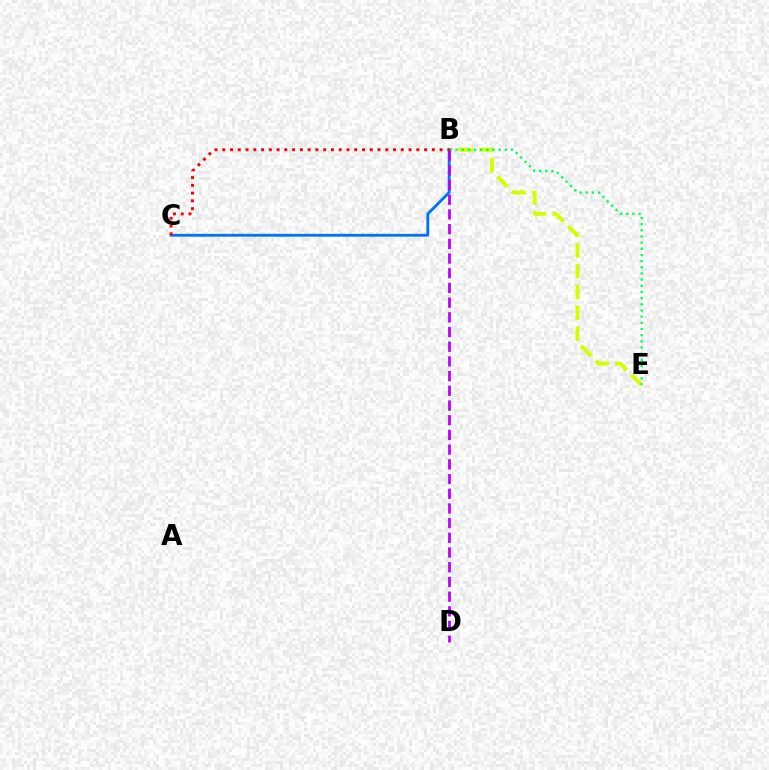{('B', 'E'): [{'color': '#d1ff00', 'line_style': 'dashed', 'thickness': 2.83}, {'color': '#00ff5c', 'line_style': 'dotted', 'thickness': 1.68}], ('B', 'C'): [{'color': '#0074ff', 'line_style': 'solid', 'thickness': 2.05}, {'color': '#ff0000', 'line_style': 'dotted', 'thickness': 2.11}], ('B', 'D'): [{'color': '#b900ff', 'line_style': 'dashed', 'thickness': 2.0}]}